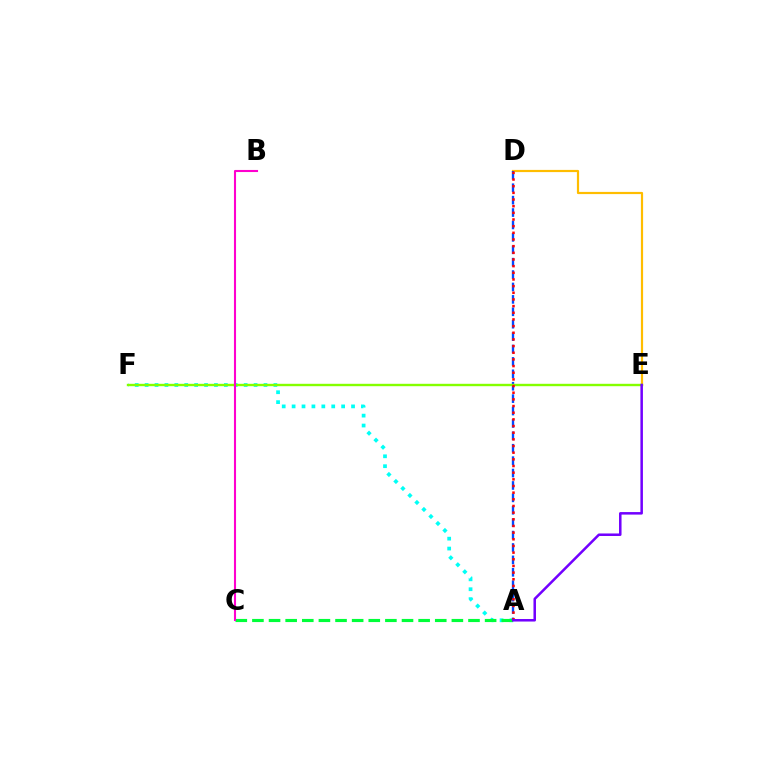{('D', 'E'): [{'color': '#ffbd00', 'line_style': 'solid', 'thickness': 1.58}], ('A', 'F'): [{'color': '#00fff6', 'line_style': 'dotted', 'thickness': 2.69}], ('A', 'C'): [{'color': '#00ff39', 'line_style': 'dashed', 'thickness': 2.26}], ('A', 'D'): [{'color': '#004bff', 'line_style': 'dashed', 'thickness': 1.69}, {'color': '#ff0000', 'line_style': 'dotted', 'thickness': 1.81}], ('E', 'F'): [{'color': '#84ff00', 'line_style': 'solid', 'thickness': 1.72}], ('B', 'C'): [{'color': '#ff00cf', 'line_style': 'solid', 'thickness': 1.51}], ('A', 'E'): [{'color': '#7200ff', 'line_style': 'solid', 'thickness': 1.81}]}